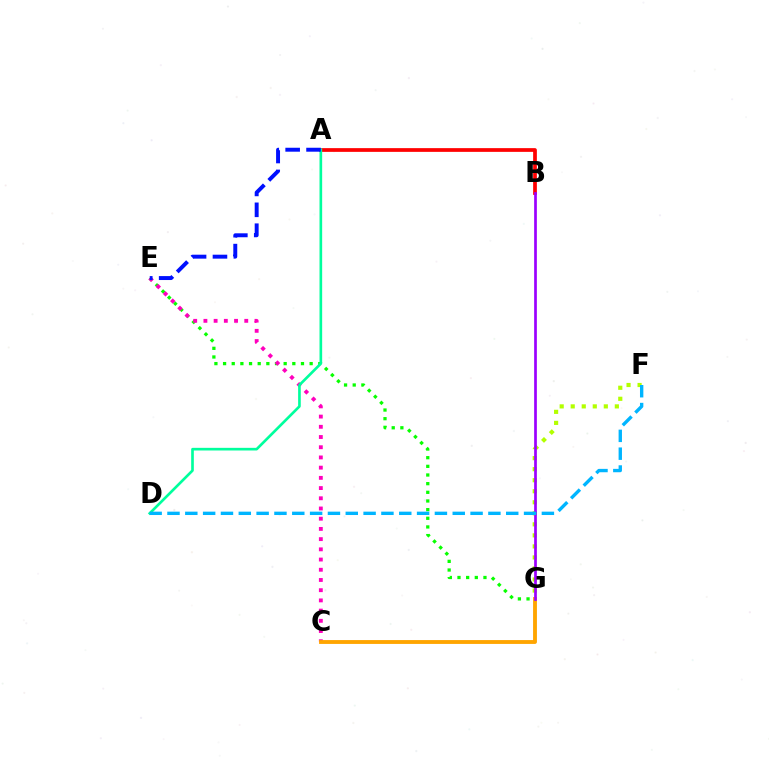{('E', 'G'): [{'color': '#08ff00', 'line_style': 'dotted', 'thickness': 2.35}], ('F', 'G'): [{'color': '#b3ff00', 'line_style': 'dotted', 'thickness': 3.0}], ('A', 'B'): [{'color': '#ff0000', 'line_style': 'solid', 'thickness': 2.68}], ('C', 'E'): [{'color': '#ff00bd', 'line_style': 'dotted', 'thickness': 2.77}], ('A', 'D'): [{'color': '#00ff9d', 'line_style': 'solid', 'thickness': 1.91}], ('C', 'G'): [{'color': '#ffa500', 'line_style': 'solid', 'thickness': 2.77}], ('A', 'E'): [{'color': '#0010ff', 'line_style': 'dashed', 'thickness': 2.84}], ('B', 'G'): [{'color': '#9b00ff', 'line_style': 'solid', 'thickness': 1.95}], ('D', 'F'): [{'color': '#00b5ff', 'line_style': 'dashed', 'thickness': 2.42}]}